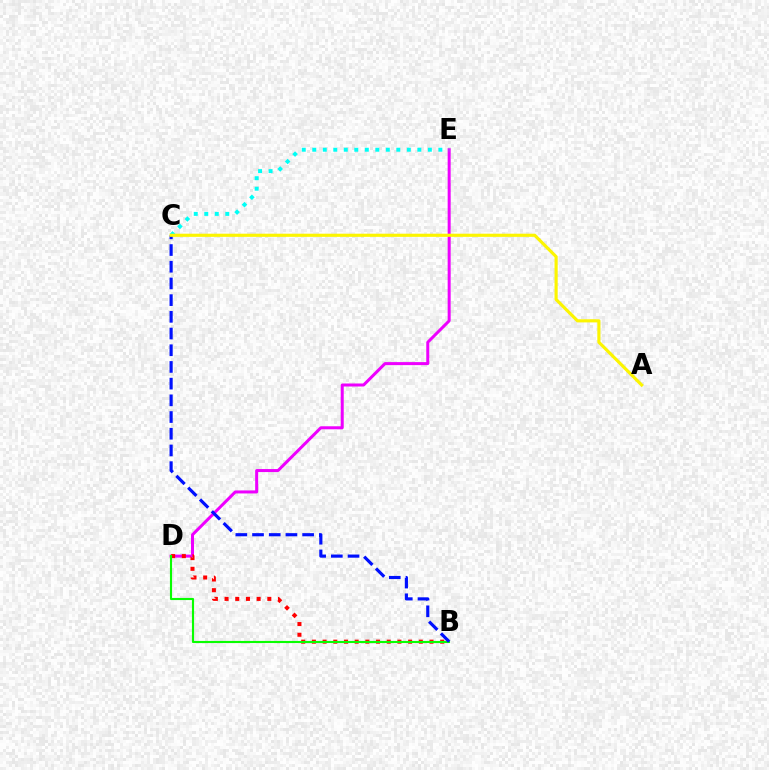{('D', 'E'): [{'color': '#ee00ff', 'line_style': 'solid', 'thickness': 2.17}], ('B', 'D'): [{'color': '#ff0000', 'line_style': 'dotted', 'thickness': 2.9}, {'color': '#08ff00', 'line_style': 'solid', 'thickness': 1.54}], ('C', 'E'): [{'color': '#00fff6', 'line_style': 'dotted', 'thickness': 2.85}], ('B', 'C'): [{'color': '#0010ff', 'line_style': 'dashed', 'thickness': 2.27}], ('A', 'C'): [{'color': '#fcf500', 'line_style': 'solid', 'thickness': 2.27}]}